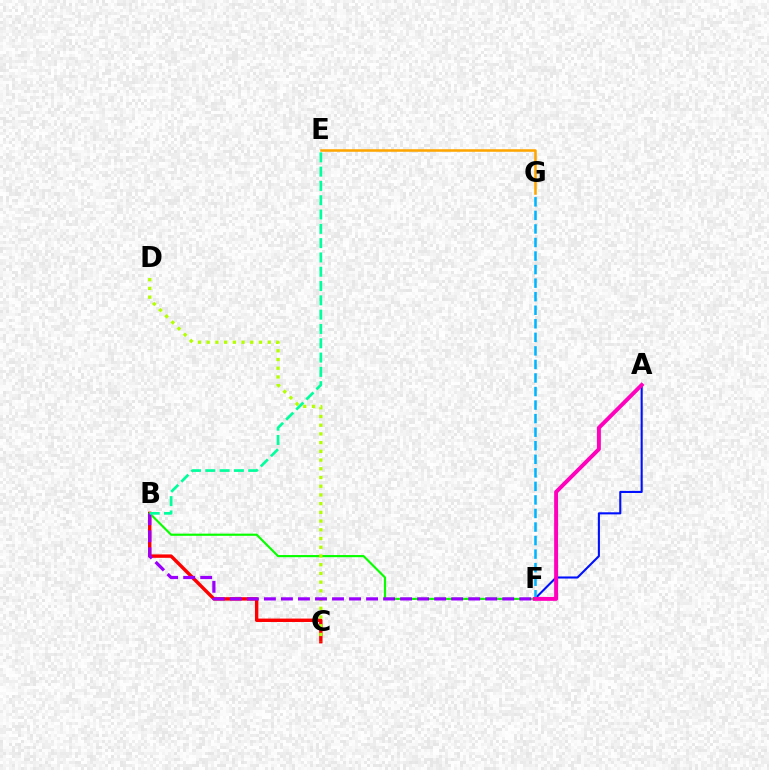{('B', 'C'): [{'color': '#ff0000', 'line_style': 'solid', 'thickness': 2.46}], ('B', 'F'): [{'color': '#08ff00', 'line_style': 'solid', 'thickness': 1.55}, {'color': '#9b00ff', 'line_style': 'dashed', 'thickness': 2.31}], ('A', 'F'): [{'color': '#0010ff', 'line_style': 'solid', 'thickness': 1.51}, {'color': '#ff00bd', 'line_style': 'solid', 'thickness': 2.84}], ('F', 'G'): [{'color': '#00b5ff', 'line_style': 'dashed', 'thickness': 1.84}], ('C', 'D'): [{'color': '#b3ff00', 'line_style': 'dotted', 'thickness': 2.37}], ('E', 'G'): [{'color': '#ffa500', 'line_style': 'solid', 'thickness': 1.83}], ('B', 'E'): [{'color': '#00ff9d', 'line_style': 'dashed', 'thickness': 1.94}]}